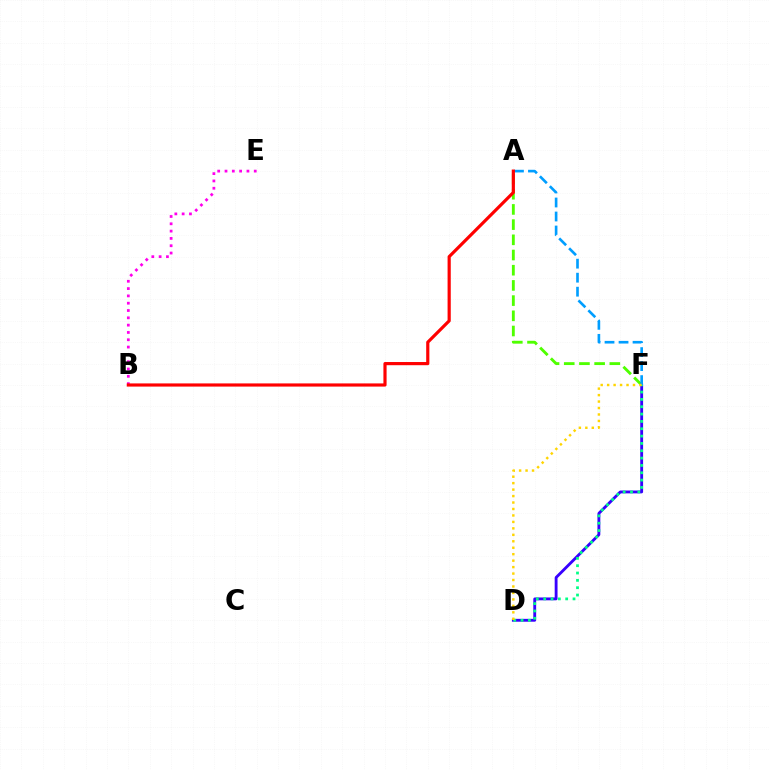{('A', 'F'): [{'color': '#4fff00', 'line_style': 'dashed', 'thickness': 2.06}, {'color': '#009eff', 'line_style': 'dashed', 'thickness': 1.9}], ('D', 'F'): [{'color': '#3700ff', 'line_style': 'solid', 'thickness': 2.05}, {'color': '#00ff86', 'line_style': 'dotted', 'thickness': 1.99}, {'color': '#ffd500', 'line_style': 'dotted', 'thickness': 1.75}], ('B', 'E'): [{'color': '#ff00ed', 'line_style': 'dotted', 'thickness': 1.99}], ('A', 'B'): [{'color': '#ff0000', 'line_style': 'solid', 'thickness': 2.29}]}